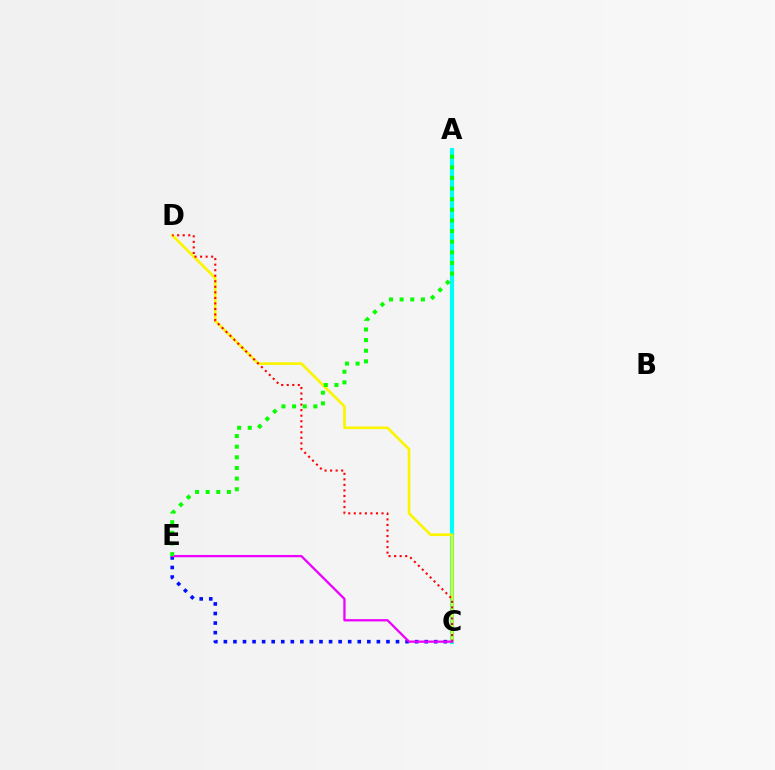{('A', 'C'): [{'color': '#00fff6', 'line_style': 'solid', 'thickness': 2.97}], ('C', 'D'): [{'color': '#fcf500', 'line_style': 'solid', 'thickness': 1.91}, {'color': '#ff0000', 'line_style': 'dotted', 'thickness': 1.51}], ('C', 'E'): [{'color': '#0010ff', 'line_style': 'dotted', 'thickness': 2.6}, {'color': '#ee00ff', 'line_style': 'solid', 'thickness': 1.65}], ('A', 'E'): [{'color': '#08ff00', 'line_style': 'dotted', 'thickness': 2.89}]}